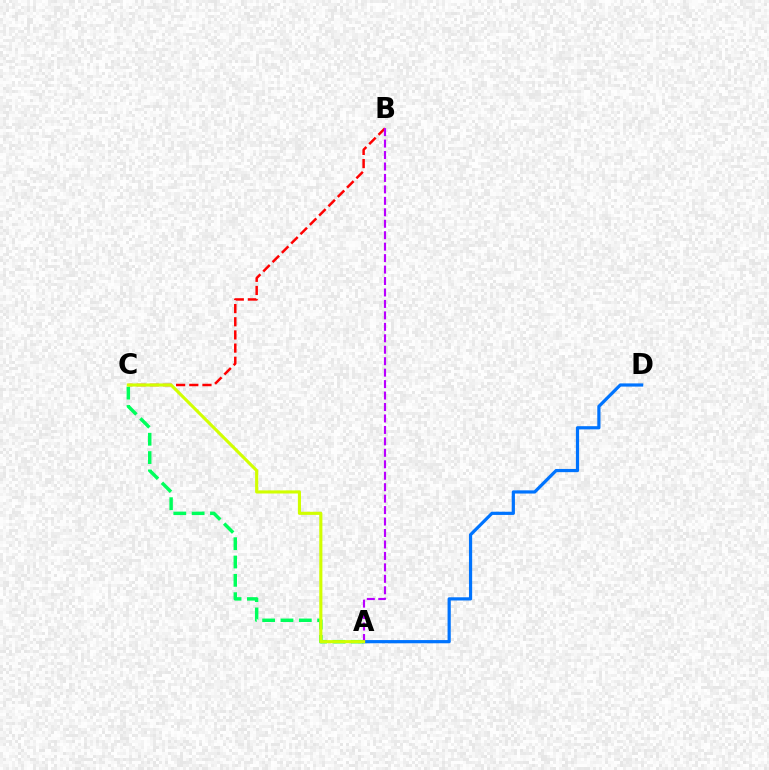{('A', 'C'): [{'color': '#00ff5c', 'line_style': 'dashed', 'thickness': 2.49}, {'color': '#d1ff00', 'line_style': 'solid', 'thickness': 2.24}], ('B', 'C'): [{'color': '#ff0000', 'line_style': 'dashed', 'thickness': 1.79}], ('A', 'D'): [{'color': '#0074ff', 'line_style': 'solid', 'thickness': 2.3}], ('A', 'B'): [{'color': '#b900ff', 'line_style': 'dashed', 'thickness': 1.56}]}